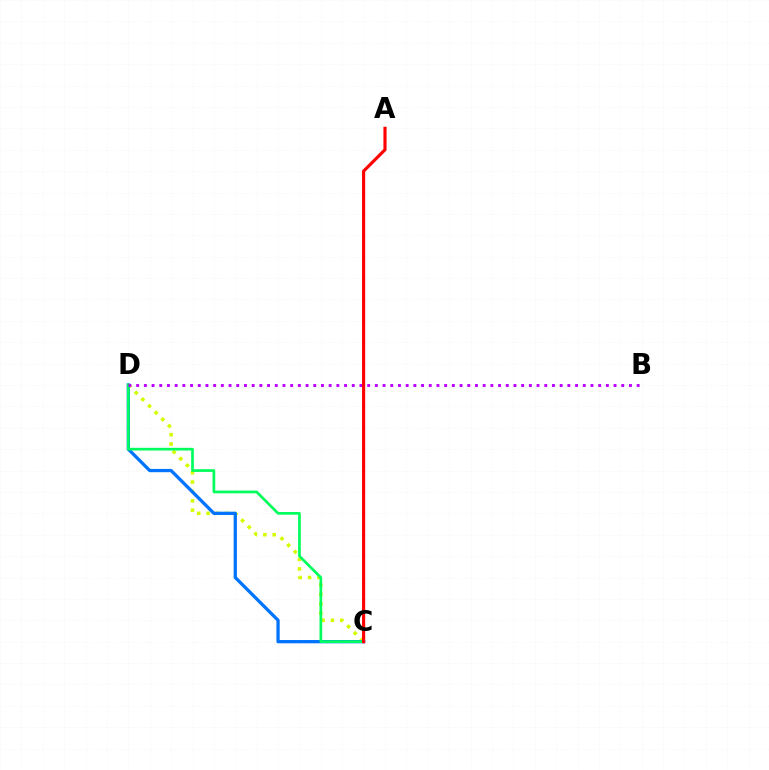{('C', 'D'): [{'color': '#d1ff00', 'line_style': 'dotted', 'thickness': 2.55}, {'color': '#0074ff', 'line_style': 'solid', 'thickness': 2.36}, {'color': '#00ff5c', 'line_style': 'solid', 'thickness': 1.94}], ('B', 'D'): [{'color': '#b900ff', 'line_style': 'dotted', 'thickness': 2.09}], ('A', 'C'): [{'color': '#ff0000', 'line_style': 'solid', 'thickness': 2.27}]}